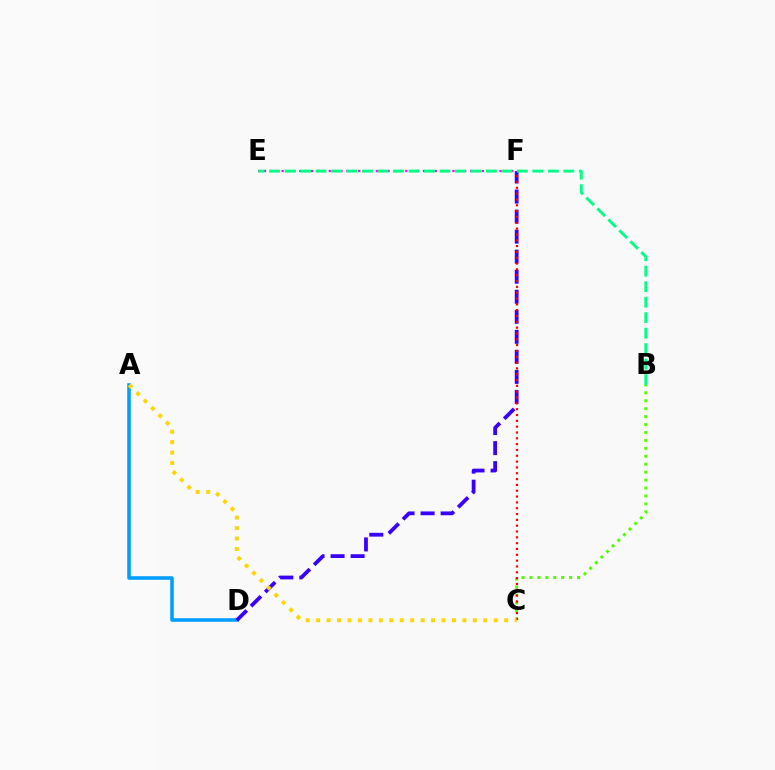{('E', 'F'): [{'color': '#ff00ed', 'line_style': 'dotted', 'thickness': 1.6}], ('A', 'D'): [{'color': '#009eff', 'line_style': 'solid', 'thickness': 2.57}], ('D', 'F'): [{'color': '#3700ff', 'line_style': 'dashed', 'thickness': 2.72}], ('B', 'C'): [{'color': '#4fff00', 'line_style': 'dotted', 'thickness': 2.16}], ('C', 'F'): [{'color': '#ff0000', 'line_style': 'dotted', 'thickness': 1.58}], ('B', 'E'): [{'color': '#00ff86', 'line_style': 'dashed', 'thickness': 2.1}], ('A', 'C'): [{'color': '#ffd500', 'line_style': 'dotted', 'thickness': 2.84}]}